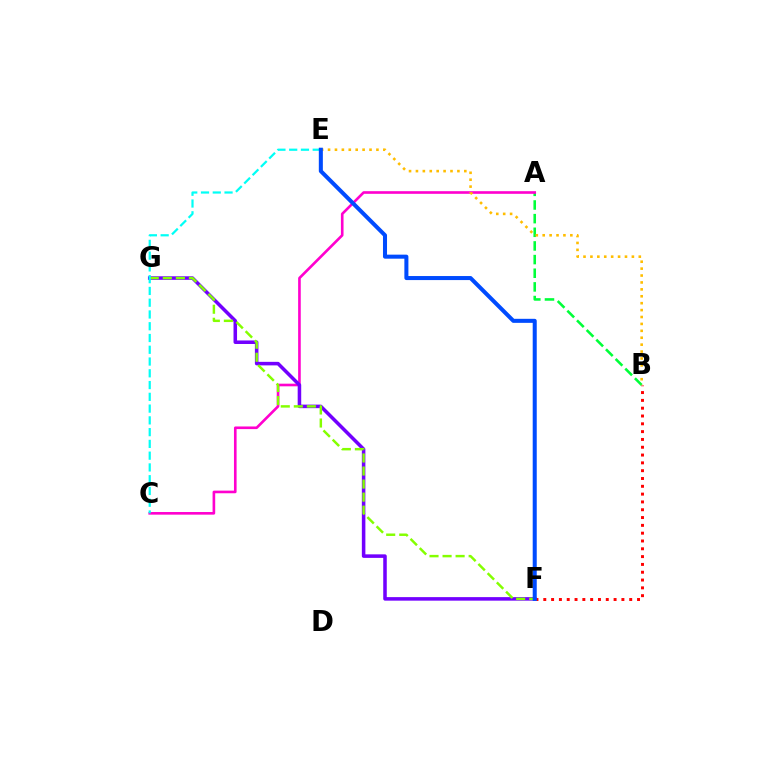{('B', 'F'): [{'color': '#ff0000', 'line_style': 'dotted', 'thickness': 2.12}], ('A', 'B'): [{'color': '#00ff39', 'line_style': 'dashed', 'thickness': 1.85}], ('A', 'C'): [{'color': '#ff00cf', 'line_style': 'solid', 'thickness': 1.89}], ('B', 'E'): [{'color': '#ffbd00', 'line_style': 'dotted', 'thickness': 1.88}], ('F', 'G'): [{'color': '#7200ff', 'line_style': 'solid', 'thickness': 2.55}, {'color': '#84ff00', 'line_style': 'dashed', 'thickness': 1.77}], ('C', 'E'): [{'color': '#00fff6', 'line_style': 'dashed', 'thickness': 1.6}], ('E', 'F'): [{'color': '#004bff', 'line_style': 'solid', 'thickness': 2.91}]}